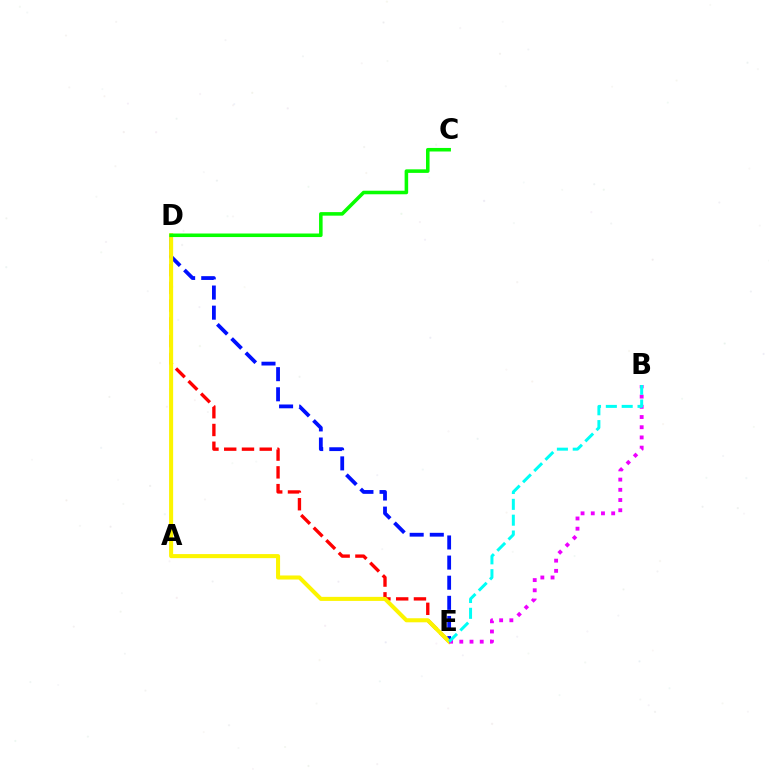{('D', 'E'): [{'color': '#ff0000', 'line_style': 'dashed', 'thickness': 2.41}, {'color': '#0010ff', 'line_style': 'dashed', 'thickness': 2.73}, {'color': '#fcf500', 'line_style': 'solid', 'thickness': 2.91}], ('B', 'E'): [{'color': '#ee00ff', 'line_style': 'dotted', 'thickness': 2.77}, {'color': '#00fff6', 'line_style': 'dashed', 'thickness': 2.15}], ('C', 'D'): [{'color': '#08ff00', 'line_style': 'solid', 'thickness': 2.56}]}